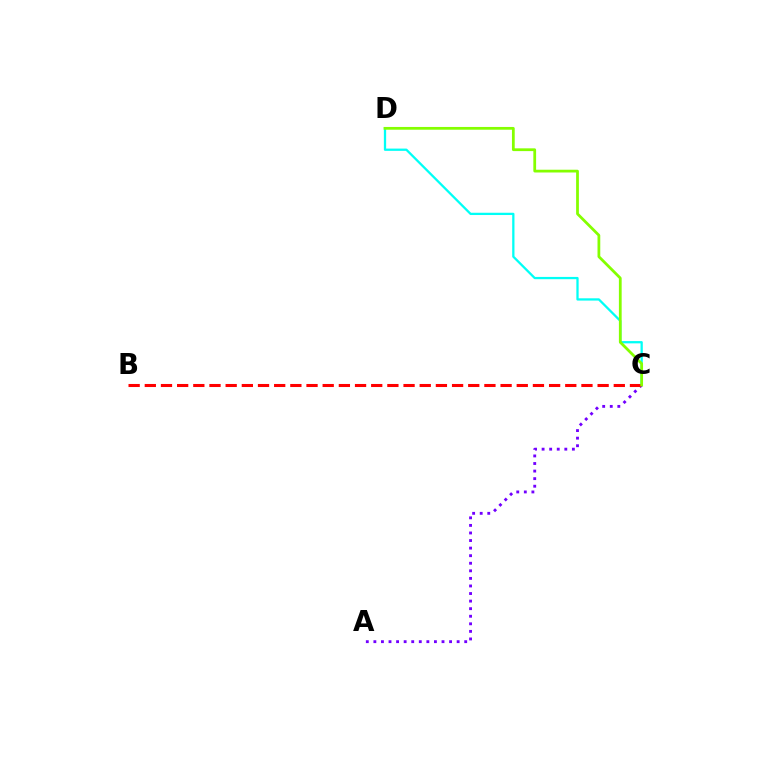{('C', 'D'): [{'color': '#00fff6', 'line_style': 'solid', 'thickness': 1.64}, {'color': '#84ff00', 'line_style': 'solid', 'thickness': 1.99}], ('A', 'C'): [{'color': '#7200ff', 'line_style': 'dotted', 'thickness': 2.06}], ('B', 'C'): [{'color': '#ff0000', 'line_style': 'dashed', 'thickness': 2.2}]}